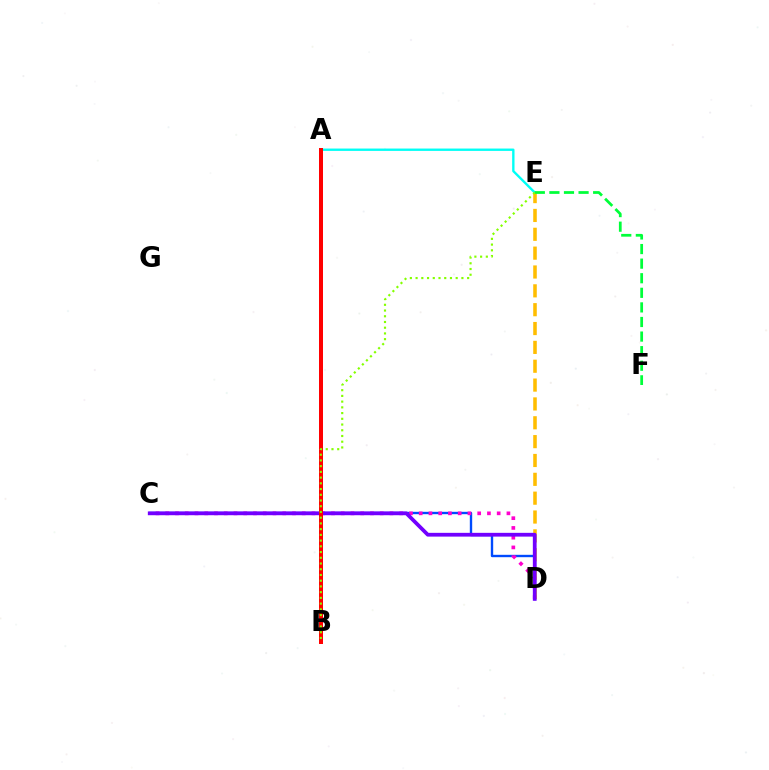{('C', 'D'): [{'color': '#004bff', 'line_style': 'solid', 'thickness': 1.71}, {'color': '#ff00cf', 'line_style': 'dotted', 'thickness': 2.65}, {'color': '#7200ff', 'line_style': 'solid', 'thickness': 2.71}], ('A', 'E'): [{'color': '#00fff6', 'line_style': 'solid', 'thickness': 1.7}], ('D', 'E'): [{'color': '#ffbd00', 'line_style': 'dashed', 'thickness': 2.56}], ('E', 'F'): [{'color': '#00ff39', 'line_style': 'dashed', 'thickness': 1.98}], ('A', 'B'): [{'color': '#ff0000', 'line_style': 'solid', 'thickness': 2.88}], ('B', 'E'): [{'color': '#84ff00', 'line_style': 'dotted', 'thickness': 1.56}]}